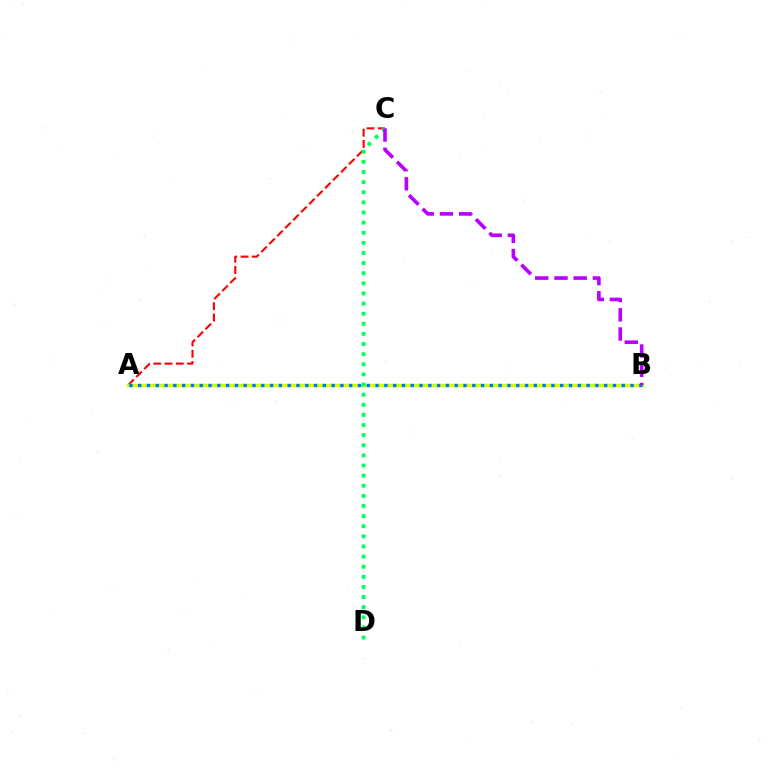{('A', 'C'): [{'color': '#ff0000', 'line_style': 'dashed', 'thickness': 1.53}], ('A', 'B'): [{'color': '#d1ff00', 'line_style': 'solid', 'thickness': 2.47}, {'color': '#0074ff', 'line_style': 'dotted', 'thickness': 2.39}], ('C', 'D'): [{'color': '#00ff5c', 'line_style': 'dotted', 'thickness': 2.75}], ('B', 'C'): [{'color': '#b900ff', 'line_style': 'dashed', 'thickness': 2.61}]}